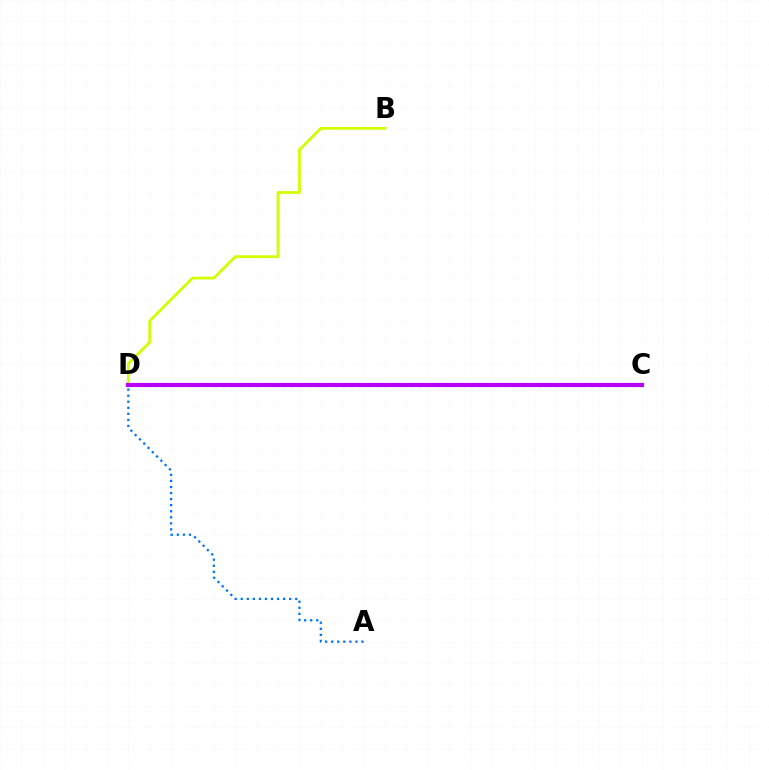{('A', 'D'): [{'color': '#0074ff', 'line_style': 'dotted', 'thickness': 1.65}], ('C', 'D'): [{'color': '#00ff5c', 'line_style': 'dotted', 'thickness': 2.32}, {'color': '#ff0000', 'line_style': 'solid', 'thickness': 1.88}, {'color': '#b900ff', 'line_style': 'solid', 'thickness': 3.0}], ('B', 'D'): [{'color': '#d1ff00', 'line_style': 'solid', 'thickness': 2.01}]}